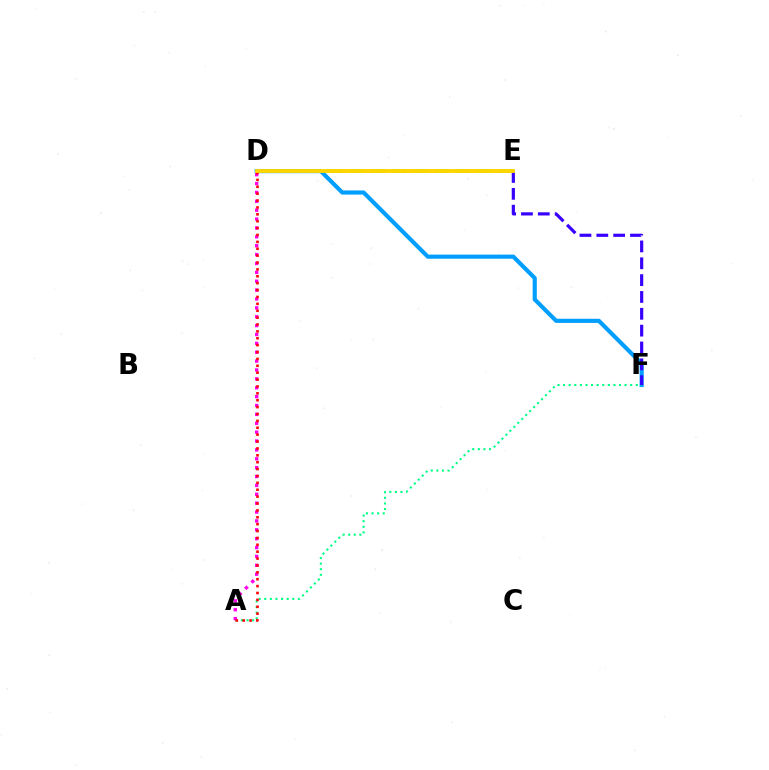{('D', 'E'): [{'color': '#4fff00', 'line_style': 'dashed', 'thickness': 2.89}, {'color': '#ffd500', 'line_style': 'solid', 'thickness': 2.78}], ('D', 'F'): [{'color': '#009eff', 'line_style': 'solid', 'thickness': 2.98}], ('A', 'F'): [{'color': '#00ff86', 'line_style': 'dotted', 'thickness': 1.52}], ('A', 'D'): [{'color': '#ff00ed', 'line_style': 'dotted', 'thickness': 2.41}, {'color': '#ff0000', 'line_style': 'dotted', 'thickness': 1.87}], ('E', 'F'): [{'color': '#3700ff', 'line_style': 'dashed', 'thickness': 2.29}]}